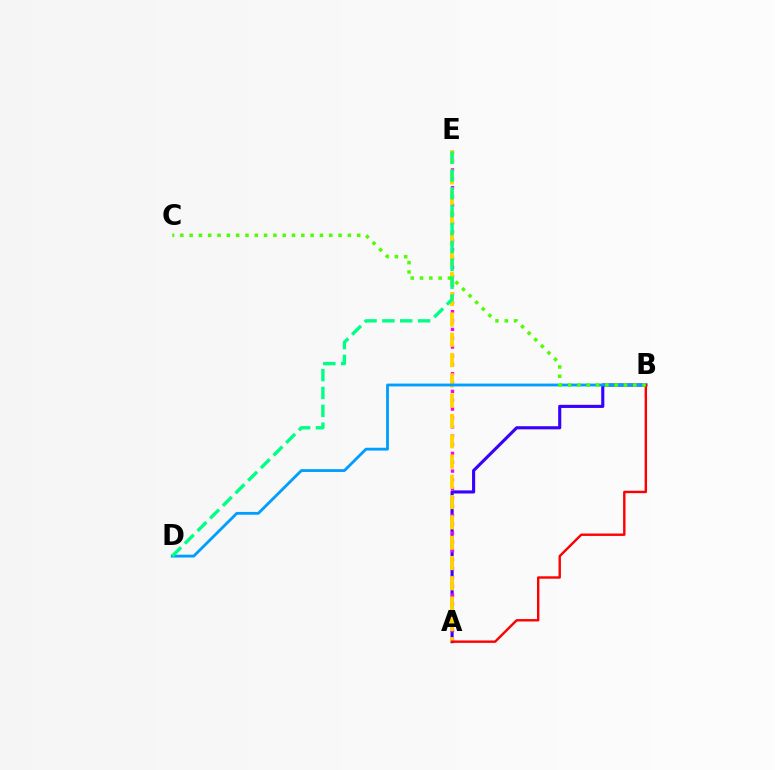{('A', 'B'): [{'color': '#3700ff', 'line_style': 'solid', 'thickness': 2.24}, {'color': '#ff0000', 'line_style': 'solid', 'thickness': 1.73}], ('A', 'E'): [{'color': '#ff00ed', 'line_style': 'dotted', 'thickness': 2.41}, {'color': '#ffd500', 'line_style': 'dashed', 'thickness': 2.76}], ('B', 'D'): [{'color': '#009eff', 'line_style': 'solid', 'thickness': 2.03}], ('B', 'C'): [{'color': '#4fff00', 'line_style': 'dotted', 'thickness': 2.53}], ('D', 'E'): [{'color': '#00ff86', 'line_style': 'dashed', 'thickness': 2.43}]}